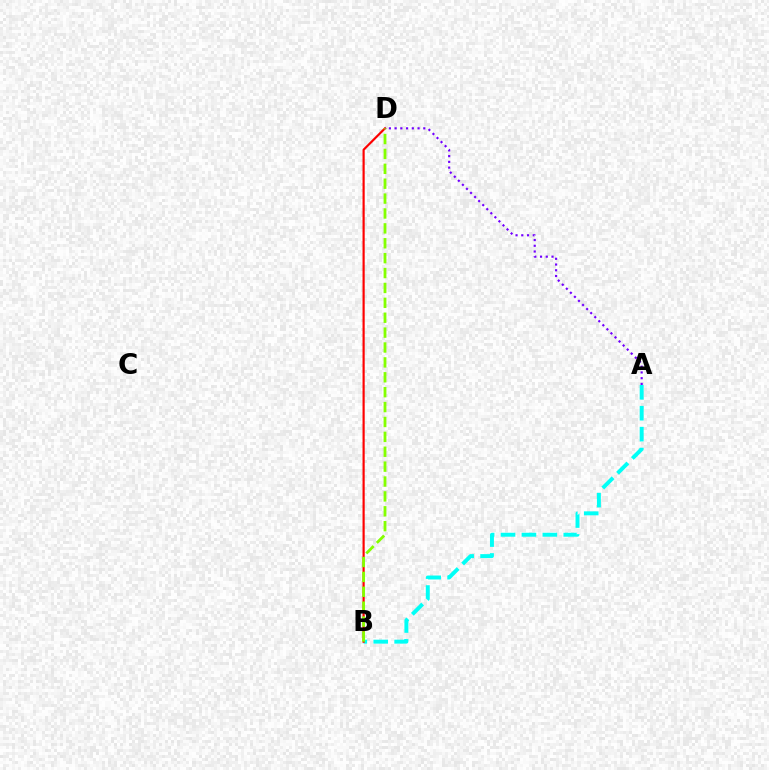{('A', 'B'): [{'color': '#00fff6', 'line_style': 'dashed', 'thickness': 2.84}], ('B', 'D'): [{'color': '#ff0000', 'line_style': 'solid', 'thickness': 1.57}, {'color': '#84ff00', 'line_style': 'dashed', 'thickness': 2.02}], ('A', 'D'): [{'color': '#7200ff', 'line_style': 'dotted', 'thickness': 1.56}]}